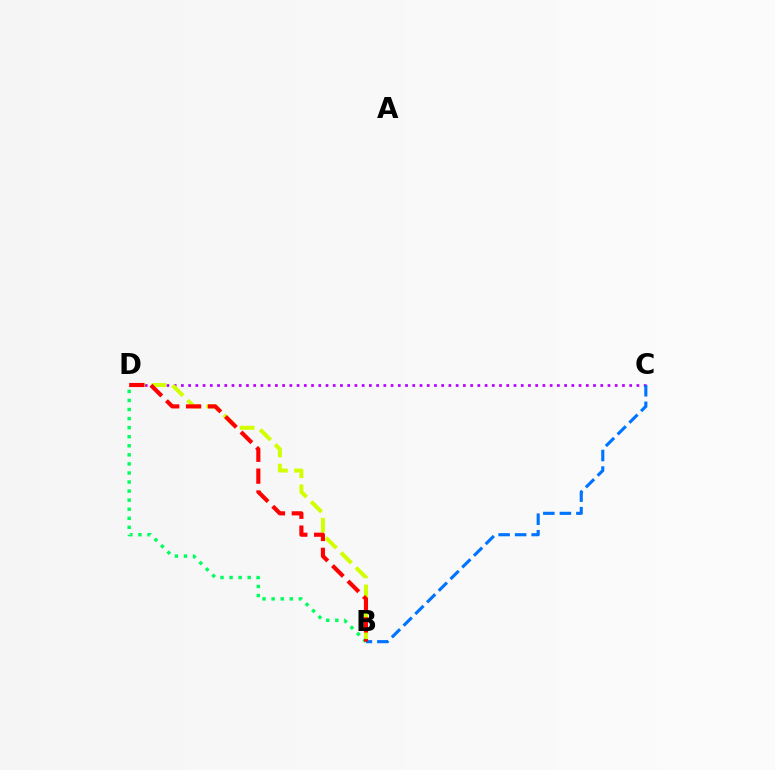{('C', 'D'): [{'color': '#b900ff', 'line_style': 'dotted', 'thickness': 1.96}], ('B', 'D'): [{'color': '#d1ff00', 'line_style': 'dashed', 'thickness': 2.87}, {'color': '#00ff5c', 'line_style': 'dotted', 'thickness': 2.46}, {'color': '#ff0000', 'line_style': 'dashed', 'thickness': 2.97}], ('B', 'C'): [{'color': '#0074ff', 'line_style': 'dashed', 'thickness': 2.25}]}